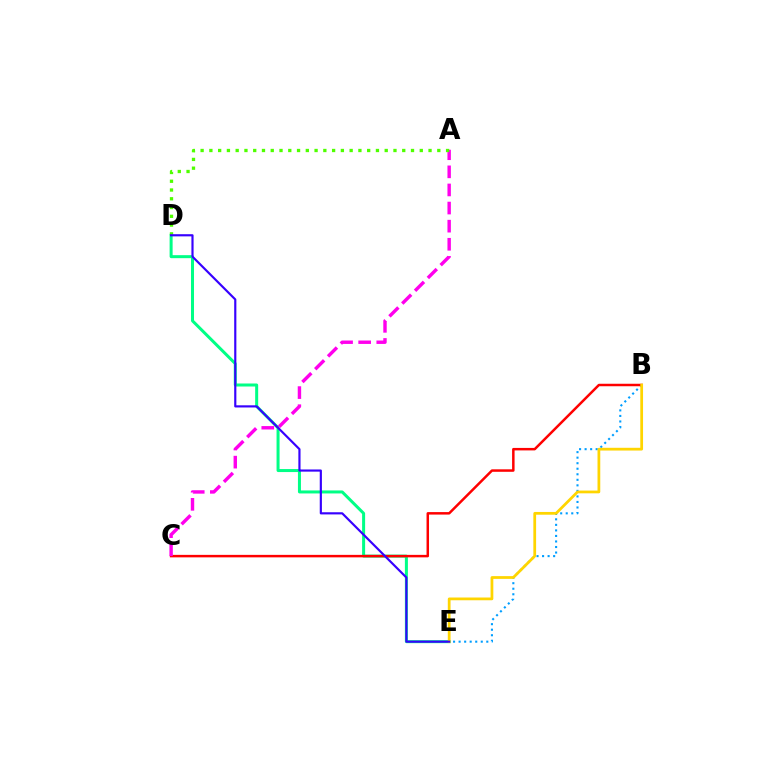{('D', 'E'): [{'color': '#00ff86', 'line_style': 'solid', 'thickness': 2.17}, {'color': '#3700ff', 'line_style': 'solid', 'thickness': 1.56}], ('B', 'E'): [{'color': '#009eff', 'line_style': 'dotted', 'thickness': 1.5}, {'color': '#ffd500', 'line_style': 'solid', 'thickness': 1.98}], ('B', 'C'): [{'color': '#ff0000', 'line_style': 'solid', 'thickness': 1.79}], ('A', 'C'): [{'color': '#ff00ed', 'line_style': 'dashed', 'thickness': 2.46}], ('A', 'D'): [{'color': '#4fff00', 'line_style': 'dotted', 'thickness': 2.38}]}